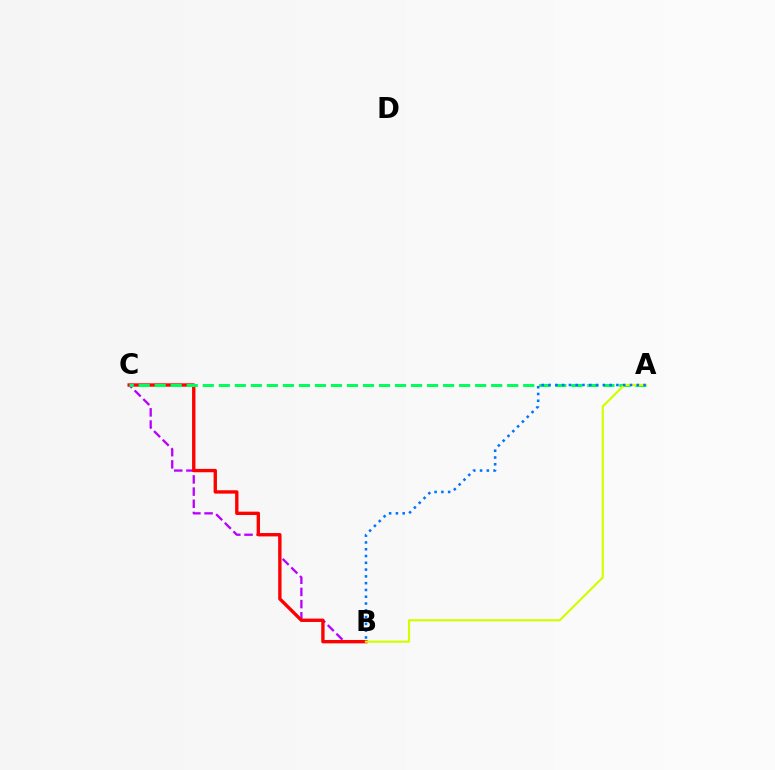{('B', 'C'): [{'color': '#b900ff', 'line_style': 'dashed', 'thickness': 1.66}, {'color': '#ff0000', 'line_style': 'solid', 'thickness': 2.42}], ('A', 'C'): [{'color': '#00ff5c', 'line_style': 'dashed', 'thickness': 2.18}], ('A', 'B'): [{'color': '#d1ff00', 'line_style': 'solid', 'thickness': 1.57}, {'color': '#0074ff', 'line_style': 'dotted', 'thickness': 1.84}]}